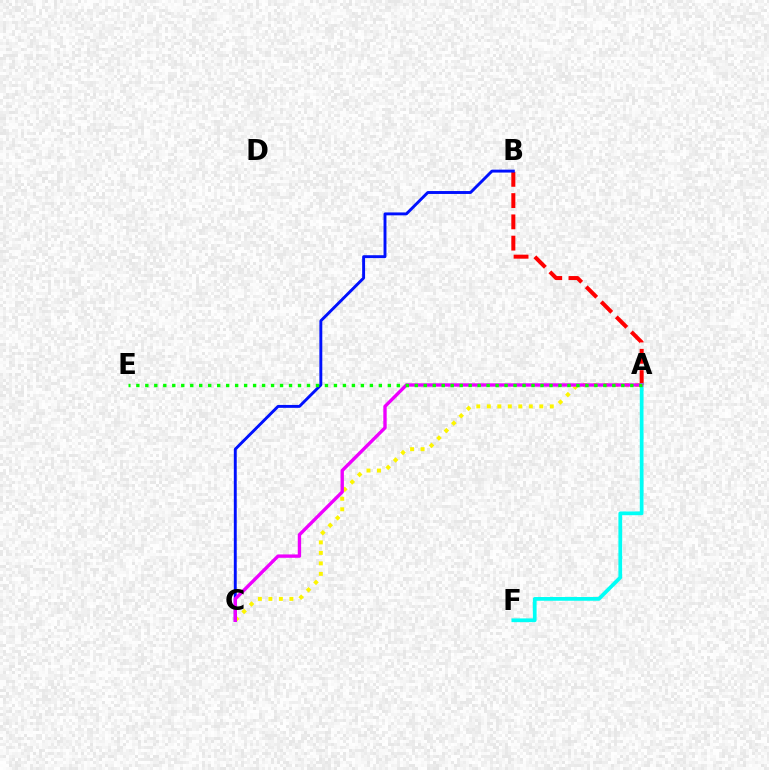{('A', 'C'): [{'color': '#fcf500', 'line_style': 'dotted', 'thickness': 2.85}, {'color': '#ee00ff', 'line_style': 'solid', 'thickness': 2.42}], ('A', 'B'): [{'color': '#ff0000', 'line_style': 'dashed', 'thickness': 2.89}], ('B', 'C'): [{'color': '#0010ff', 'line_style': 'solid', 'thickness': 2.1}], ('A', 'F'): [{'color': '#00fff6', 'line_style': 'solid', 'thickness': 2.69}], ('A', 'E'): [{'color': '#08ff00', 'line_style': 'dotted', 'thickness': 2.44}]}